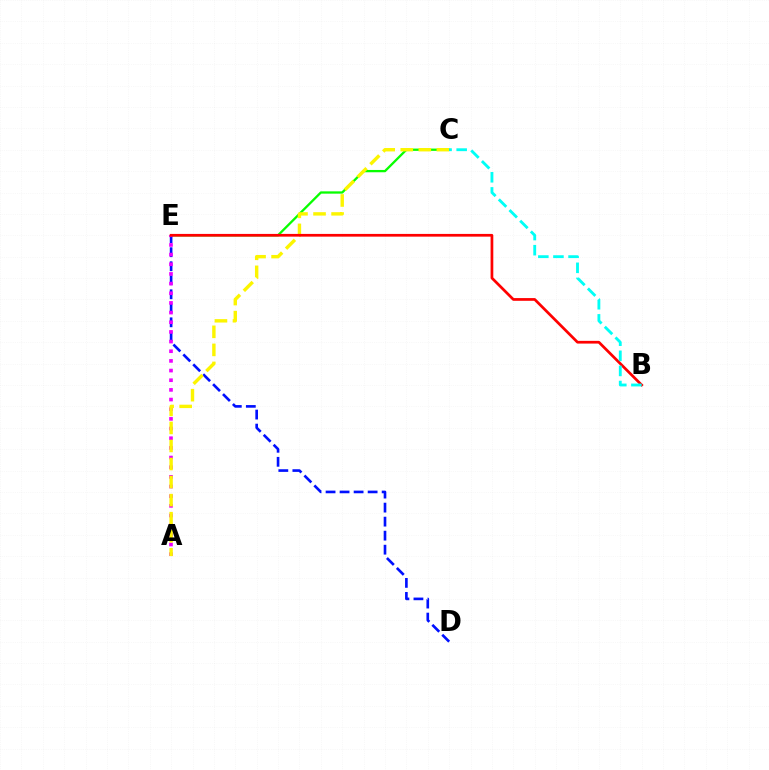{('C', 'E'): [{'color': '#08ff00', 'line_style': 'solid', 'thickness': 1.66}], ('D', 'E'): [{'color': '#0010ff', 'line_style': 'dashed', 'thickness': 1.9}], ('A', 'E'): [{'color': '#ee00ff', 'line_style': 'dotted', 'thickness': 2.63}], ('A', 'C'): [{'color': '#fcf500', 'line_style': 'dashed', 'thickness': 2.45}], ('B', 'E'): [{'color': '#ff0000', 'line_style': 'solid', 'thickness': 1.96}], ('B', 'C'): [{'color': '#00fff6', 'line_style': 'dashed', 'thickness': 2.05}]}